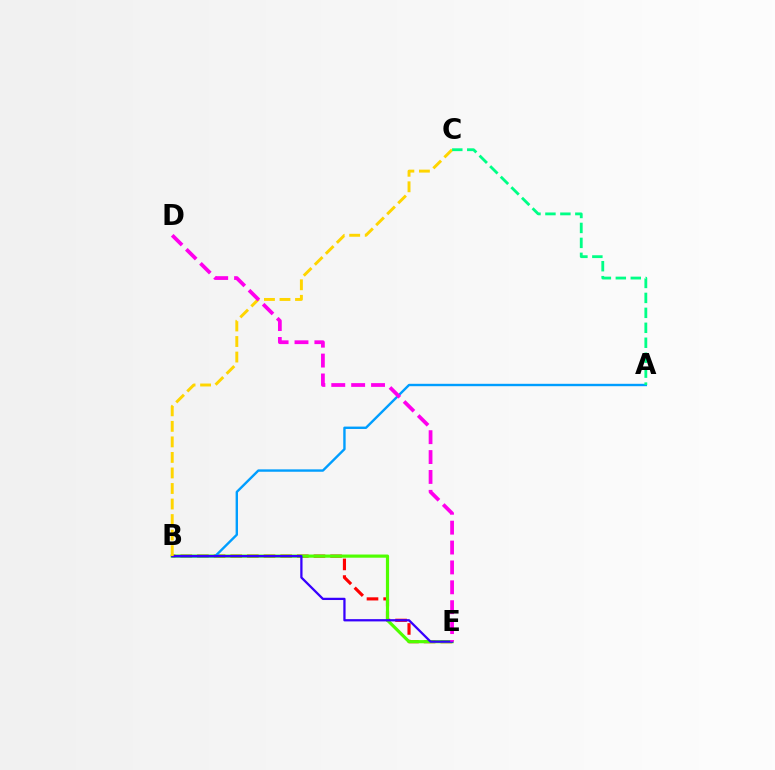{('B', 'E'): [{'color': '#ff0000', 'line_style': 'dashed', 'thickness': 2.26}, {'color': '#4fff00', 'line_style': 'solid', 'thickness': 2.29}, {'color': '#3700ff', 'line_style': 'solid', 'thickness': 1.63}], ('A', 'B'): [{'color': '#009eff', 'line_style': 'solid', 'thickness': 1.72}], ('B', 'C'): [{'color': '#ffd500', 'line_style': 'dashed', 'thickness': 2.11}], ('A', 'C'): [{'color': '#00ff86', 'line_style': 'dashed', 'thickness': 2.03}], ('D', 'E'): [{'color': '#ff00ed', 'line_style': 'dashed', 'thickness': 2.7}]}